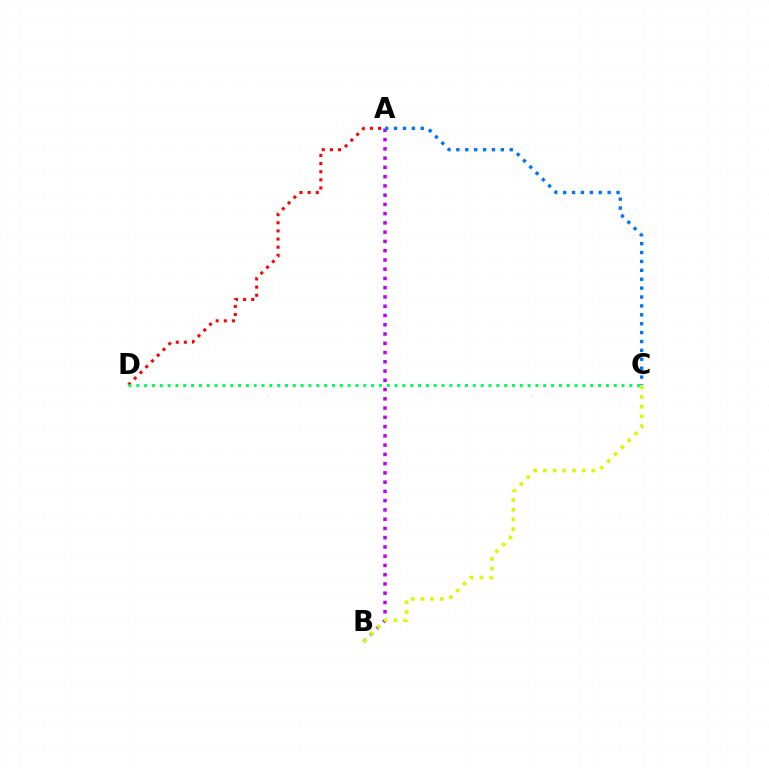{('A', 'D'): [{'color': '#ff0000', 'line_style': 'dotted', 'thickness': 2.21}], ('A', 'B'): [{'color': '#b900ff', 'line_style': 'dotted', 'thickness': 2.52}], ('B', 'C'): [{'color': '#d1ff00', 'line_style': 'dotted', 'thickness': 2.63}], ('C', 'D'): [{'color': '#00ff5c', 'line_style': 'dotted', 'thickness': 2.13}], ('A', 'C'): [{'color': '#0074ff', 'line_style': 'dotted', 'thickness': 2.42}]}